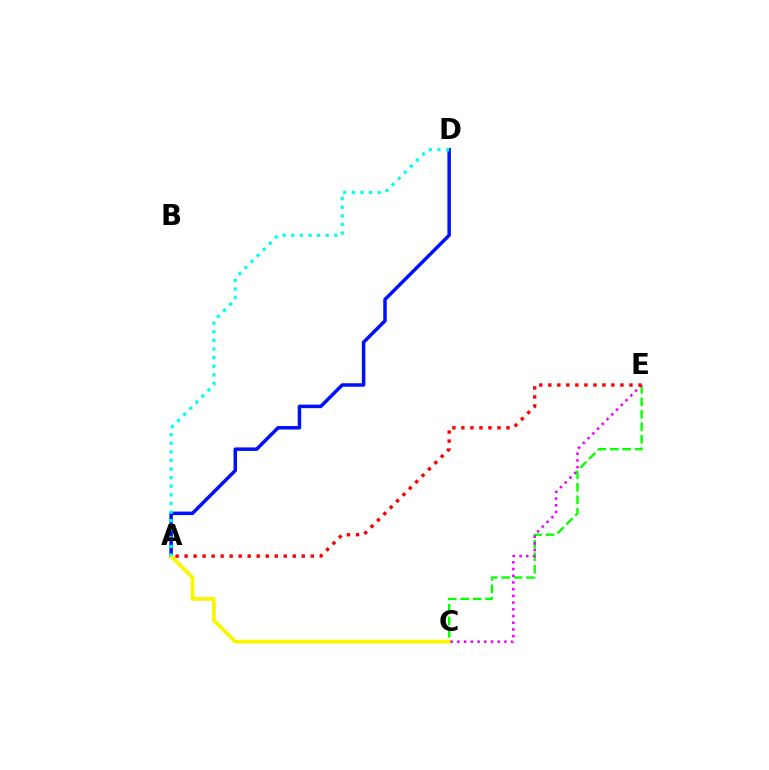{('C', 'E'): [{'color': '#08ff00', 'line_style': 'dashed', 'thickness': 1.69}, {'color': '#ee00ff', 'line_style': 'dotted', 'thickness': 1.82}], ('A', 'D'): [{'color': '#0010ff', 'line_style': 'solid', 'thickness': 2.52}, {'color': '#00fff6', 'line_style': 'dotted', 'thickness': 2.34}], ('A', 'C'): [{'color': '#fcf500', 'line_style': 'solid', 'thickness': 2.73}], ('A', 'E'): [{'color': '#ff0000', 'line_style': 'dotted', 'thickness': 2.45}]}